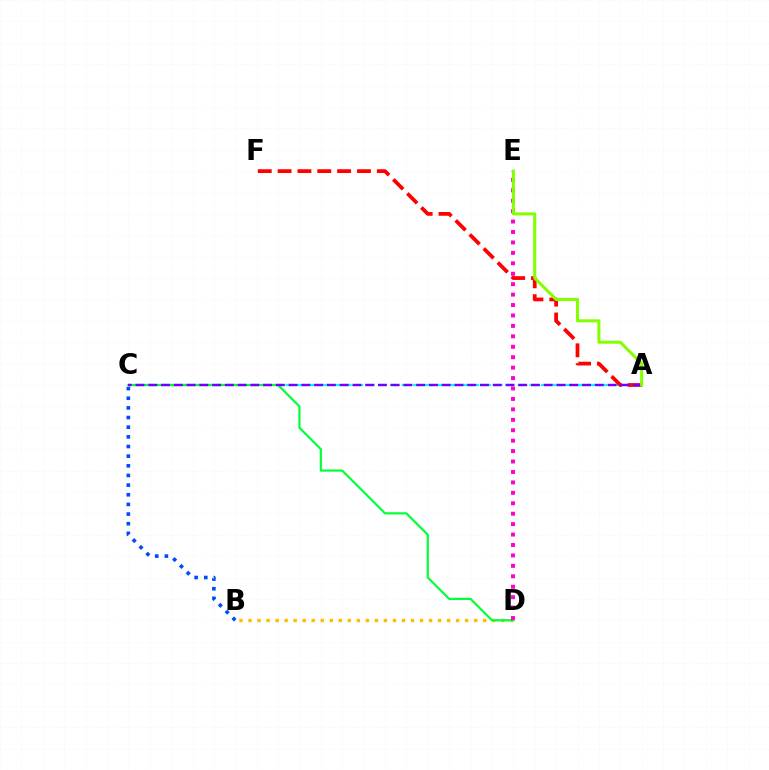{('B', 'D'): [{'color': '#ffbd00', 'line_style': 'dotted', 'thickness': 2.45}], ('A', 'C'): [{'color': '#00fff6', 'line_style': 'dashed', 'thickness': 1.58}, {'color': '#7200ff', 'line_style': 'dashed', 'thickness': 1.73}], ('C', 'D'): [{'color': '#00ff39', 'line_style': 'solid', 'thickness': 1.57}], ('D', 'E'): [{'color': '#ff00cf', 'line_style': 'dotted', 'thickness': 2.83}], ('B', 'C'): [{'color': '#004bff', 'line_style': 'dotted', 'thickness': 2.62}], ('A', 'F'): [{'color': '#ff0000', 'line_style': 'dashed', 'thickness': 2.7}], ('A', 'E'): [{'color': '#84ff00', 'line_style': 'solid', 'thickness': 2.2}]}